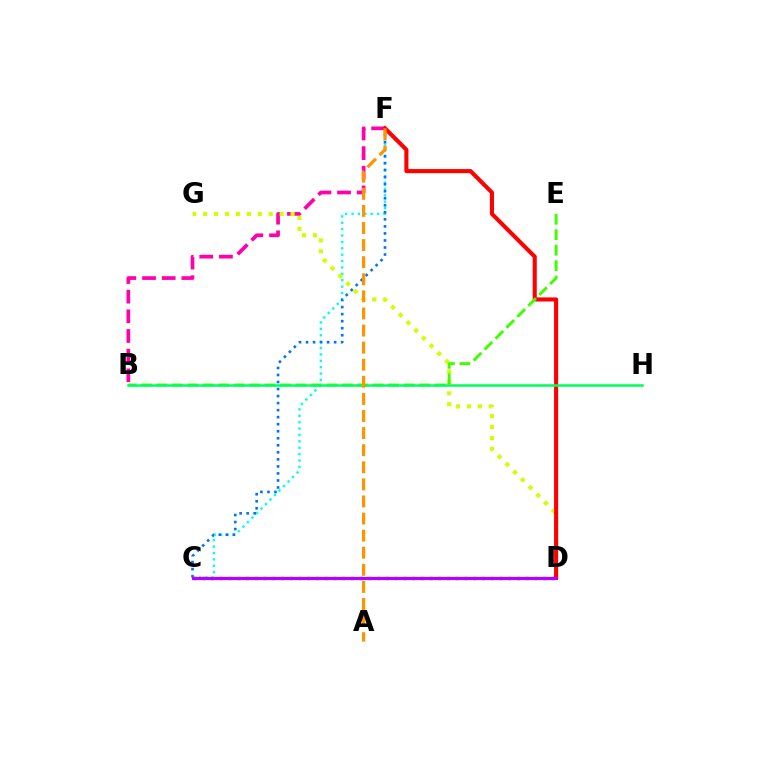{('C', 'D'): [{'color': '#2500ff', 'line_style': 'dotted', 'thickness': 2.37}, {'color': '#b900ff', 'line_style': 'solid', 'thickness': 2.27}], ('C', 'F'): [{'color': '#00fff6', 'line_style': 'dotted', 'thickness': 1.73}, {'color': '#0074ff', 'line_style': 'dotted', 'thickness': 1.91}], ('B', 'F'): [{'color': '#ff00ac', 'line_style': 'dashed', 'thickness': 2.67}], ('D', 'G'): [{'color': '#d1ff00', 'line_style': 'dotted', 'thickness': 2.97}], ('D', 'F'): [{'color': '#ff0000', 'line_style': 'solid', 'thickness': 2.94}], ('B', 'E'): [{'color': '#3dff00', 'line_style': 'dashed', 'thickness': 2.1}], ('B', 'H'): [{'color': '#00ff5c', 'line_style': 'solid', 'thickness': 1.81}], ('A', 'F'): [{'color': '#ff9400', 'line_style': 'dashed', 'thickness': 2.32}]}